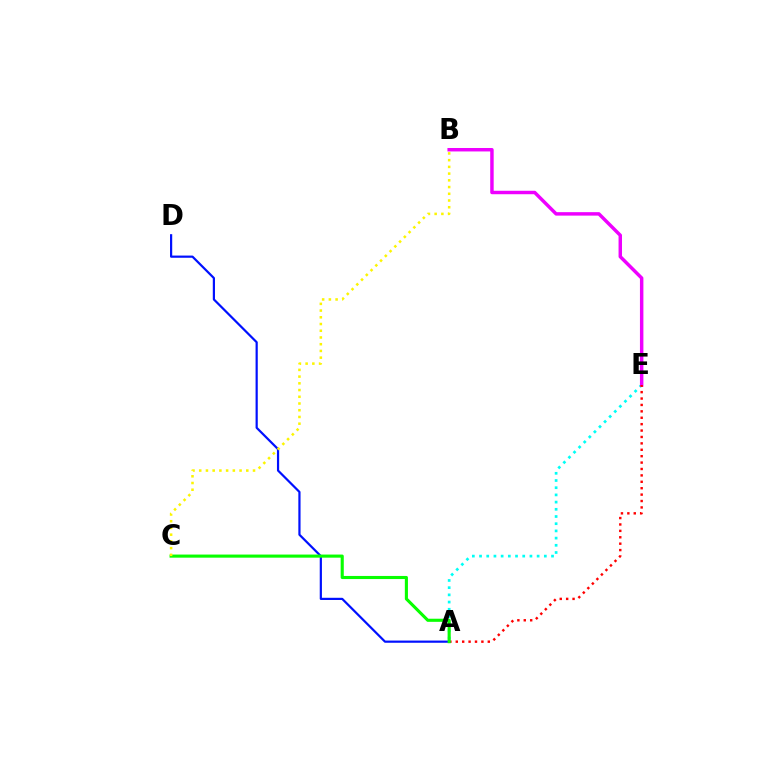{('A', 'E'): [{'color': '#00fff6', 'line_style': 'dotted', 'thickness': 1.96}, {'color': '#ff0000', 'line_style': 'dotted', 'thickness': 1.74}], ('B', 'E'): [{'color': '#ee00ff', 'line_style': 'solid', 'thickness': 2.49}], ('A', 'D'): [{'color': '#0010ff', 'line_style': 'solid', 'thickness': 1.58}], ('A', 'C'): [{'color': '#08ff00', 'line_style': 'solid', 'thickness': 2.24}], ('B', 'C'): [{'color': '#fcf500', 'line_style': 'dotted', 'thickness': 1.83}]}